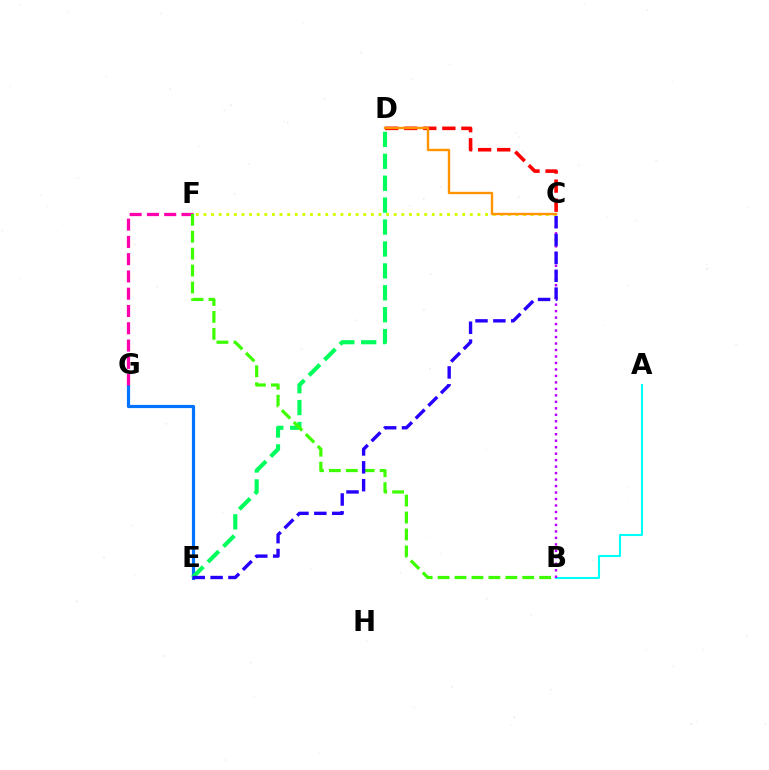{('E', 'G'): [{'color': '#0074ff', 'line_style': 'solid', 'thickness': 2.3}], ('D', 'E'): [{'color': '#00ff5c', 'line_style': 'dashed', 'thickness': 2.98}], ('A', 'B'): [{'color': '#00fff6', 'line_style': 'solid', 'thickness': 1.5}], ('F', 'G'): [{'color': '#ff00ac', 'line_style': 'dashed', 'thickness': 2.35}], ('B', 'C'): [{'color': '#b900ff', 'line_style': 'dotted', 'thickness': 1.76}], ('C', 'F'): [{'color': '#d1ff00', 'line_style': 'dotted', 'thickness': 2.07}], ('C', 'D'): [{'color': '#ff0000', 'line_style': 'dashed', 'thickness': 2.59}, {'color': '#ff9400', 'line_style': 'solid', 'thickness': 1.72}], ('B', 'F'): [{'color': '#3dff00', 'line_style': 'dashed', 'thickness': 2.3}], ('C', 'E'): [{'color': '#2500ff', 'line_style': 'dashed', 'thickness': 2.43}]}